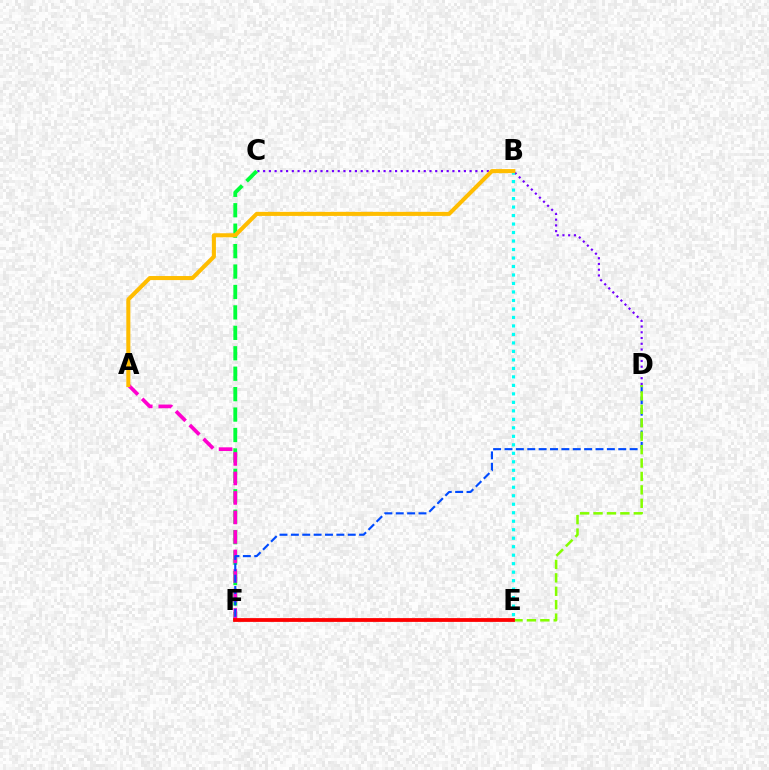{('C', 'D'): [{'color': '#7200ff', 'line_style': 'dotted', 'thickness': 1.56}], ('C', 'F'): [{'color': '#00ff39', 'line_style': 'dashed', 'thickness': 2.78}], ('A', 'F'): [{'color': '#ff00cf', 'line_style': 'dashed', 'thickness': 2.65}], ('B', 'E'): [{'color': '#00fff6', 'line_style': 'dotted', 'thickness': 2.31}], ('D', 'F'): [{'color': '#004bff', 'line_style': 'dashed', 'thickness': 1.55}], ('A', 'B'): [{'color': '#ffbd00', 'line_style': 'solid', 'thickness': 2.92}], ('D', 'E'): [{'color': '#84ff00', 'line_style': 'dashed', 'thickness': 1.82}], ('E', 'F'): [{'color': '#ff0000', 'line_style': 'solid', 'thickness': 2.73}]}